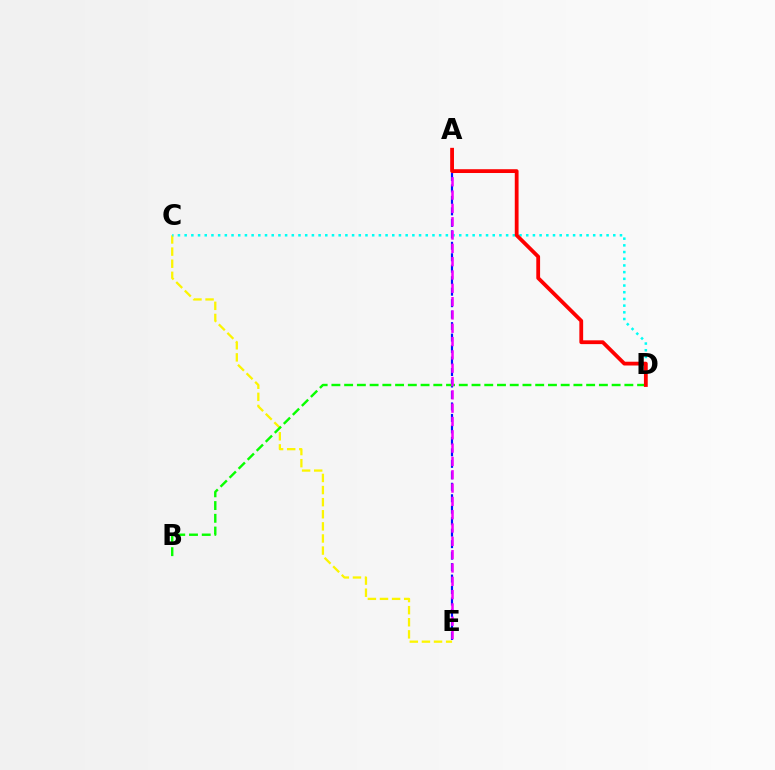{('A', 'E'): [{'color': '#0010ff', 'line_style': 'dashed', 'thickness': 1.56}, {'color': '#ee00ff', 'line_style': 'dashed', 'thickness': 1.81}], ('C', 'E'): [{'color': '#fcf500', 'line_style': 'dashed', 'thickness': 1.64}], ('B', 'D'): [{'color': '#08ff00', 'line_style': 'dashed', 'thickness': 1.73}], ('C', 'D'): [{'color': '#00fff6', 'line_style': 'dotted', 'thickness': 1.82}], ('A', 'D'): [{'color': '#ff0000', 'line_style': 'solid', 'thickness': 2.73}]}